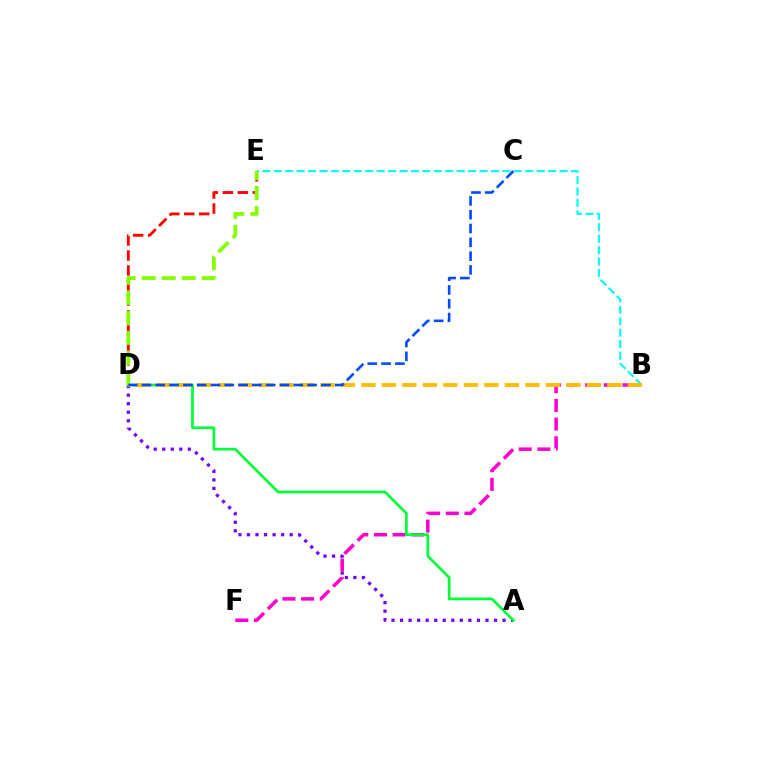{('A', 'D'): [{'color': '#7200ff', 'line_style': 'dotted', 'thickness': 2.32}, {'color': '#00ff39', 'line_style': 'solid', 'thickness': 1.95}], ('B', 'F'): [{'color': '#ff00cf', 'line_style': 'dashed', 'thickness': 2.54}], ('D', 'E'): [{'color': '#ff0000', 'line_style': 'dashed', 'thickness': 2.04}, {'color': '#84ff00', 'line_style': 'dashed', 'thickness': 2.72}], ('B', 'E'): [{'color': '#00fff6', 'line_style': 'dashed', 'thickness': 1.55}], ('B', 'D'): [{'color': '#ffbd00', 'line_style': 'dashed', 'thickness': 2.78}], ('C', 'D'): [{'color': '#004bff', 'line_style': 'dashed', 'thickness': 1.88}]}